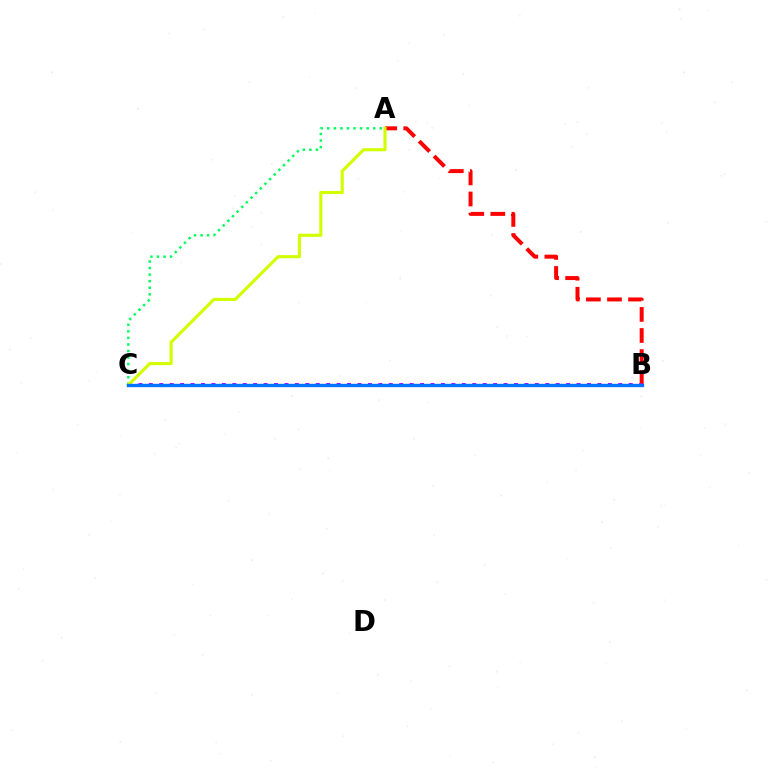{('A', 'C'): [{'color': '#00ff5c', 'line_style': 'dotted', 'thickness': 1.78}, {'color': '#d1ff00', 'line_style': 'solid', 'thickness': 2.25}], ('A', 'B'): [{'color': '#ff0000', 'line_style': 'dashed', 'thickness': 2.86}], ('B', 'C'): [{'color': '#b900ff', 'line_style': 'dotted', 'thickness': 2.83}, {'color': '#0074ff', 'line_style': 'solid', 'thickness': 2.42}]}